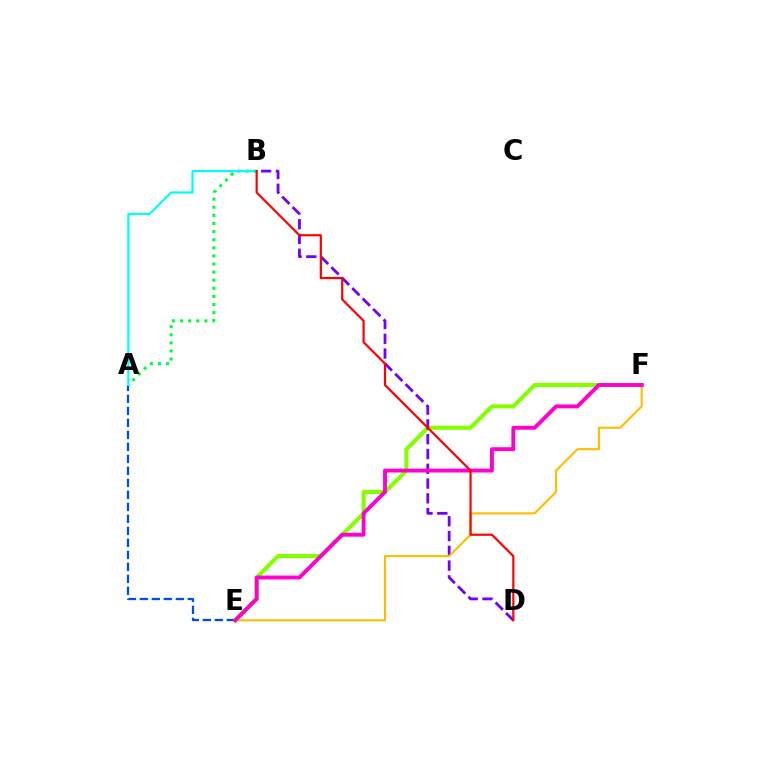{('E', 'F'): [{'color': '#84ff00', 'line_style': 'solid', 'thickness': 2.96}, {'color': '#ffbd00', 'line_style': 'solid', 'thickness': 1.53}, {'color': '#ff00cf', 'line_style': 'solid', 'thickness': 2.8}], ('A', 'B'): [{'color': '#00ff39', 'line_style': 'dotted', 'thickness': 2.2}, {'color': '#00fff6', 'line_style': 'solid', 'thickness': 1.58}], ('B', 'D'): [{'color': '#7200ff', 'line_style': 'dashed', 'thickness': 2.01}, {'color': '#ff0000', 'line_style': 'solid', 'thickness': 1.58}], ('A', 'E'): [{'color': '#004bff', 'line_style': 'dashed', 'thickness': 1.63}]}